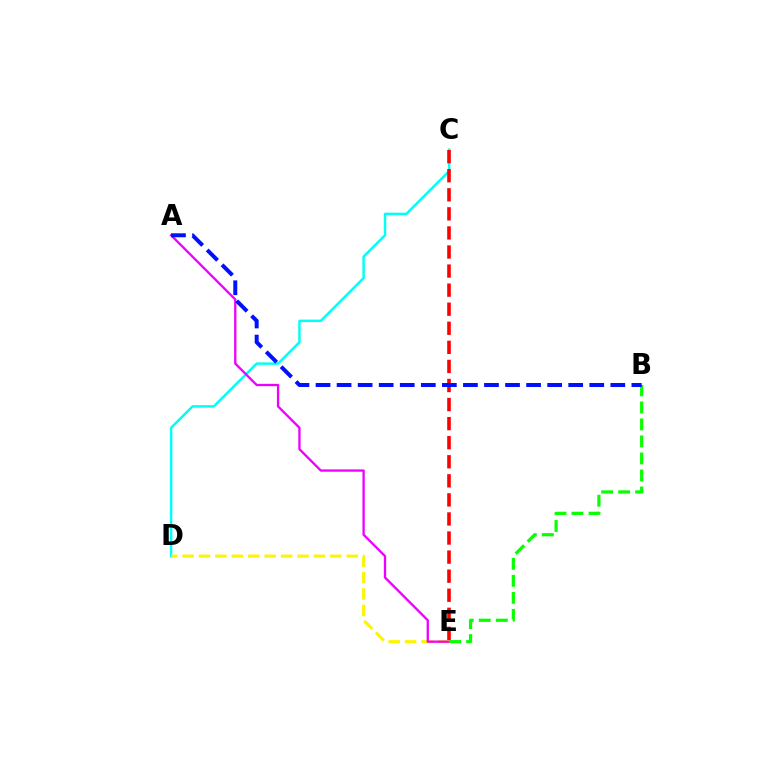{('C', 'D'): [{'color': '#00fff6', 'line_style': 'solid', 'thickness': 1.78}], ('D', 'E'): [{'color': '#fcf500', 'line_style': 'dashed', 'thickness': 2.23}], ('A', 'E'): [{'color': '#ee00ff', 'line_style': 'solid', 'thickness': 1.67}], ('B', 'E'): [{'color': '#08ff00', 'line_style': 'dashed', 'thickness': 2.31}], ('C', 'E'): [{'color': '#ff0000', 'line_style': 'dashed', 'thickness': 2.59}], ('A', 'B'): [{'color': '#0010ff', 'line_style': 'dashed', 'thickness': 2.86}]}